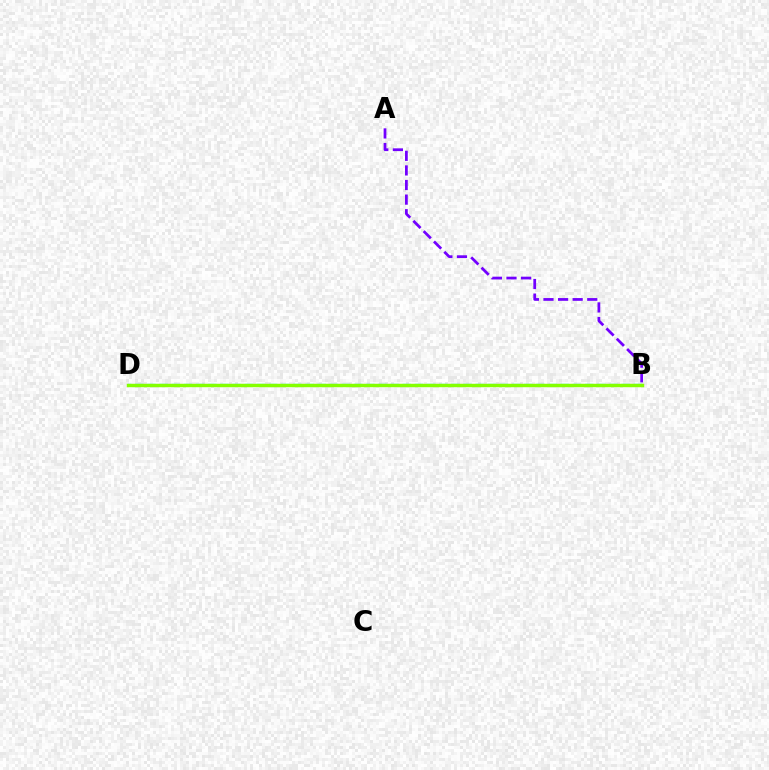{('B', 'D'): [{'color': '#00fff6', 'line_style': 'dashed', 'thickness': 1.65}, {'color': '#ff0000', 'line_style': 'solid', 'thickness': 2.19}, {'color': '#84ff00', 'line_style': 'solid', 'thickness': 2.45}], ('A', 'B'): [{'color': '#7200ff', 'line_style': 'dashed', 'thickness': 1.98}]}